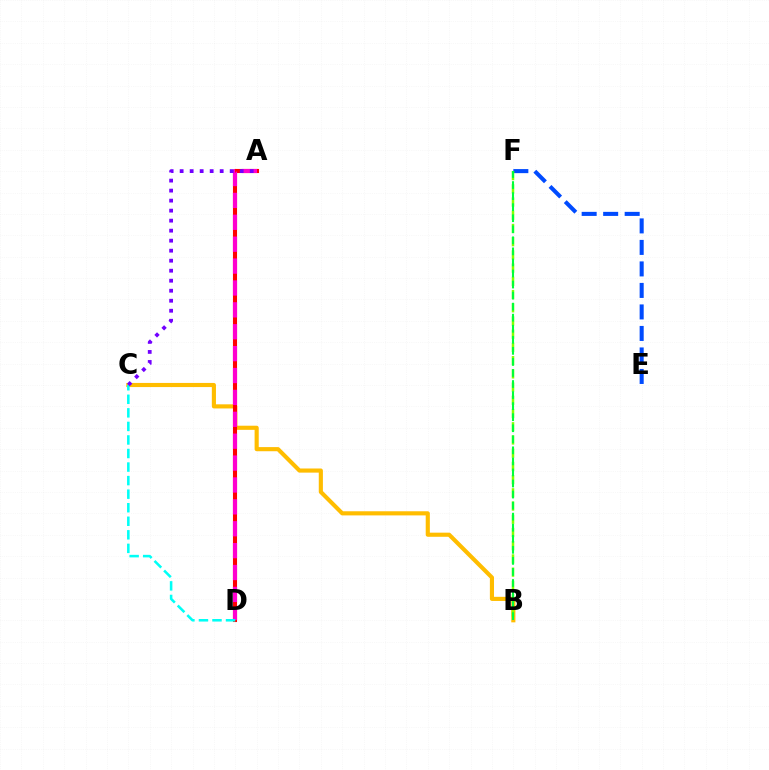{('B', 'C'): [{'color': '#ffbd00', 'line_style': 'solid', 'thickness': 2.97}], ('A', 'D'): [{'color': '#ff0000', 'line_style': 'solid', 'thickness': 2.94}, {'color': '#ff00cf', 'line_style': 'dashed', 'thickness': 2.97}], ('E', 'F'): [{'color': '#004bff', 'line_style': 'dashed', 'thickness': 2.92}], ('B', 'F'): [{'color': '#84ff00', 'line_style': 'dashed', 'thickness': 1.8}, {'color': '#00ff39', 'line_style': 'dashed', 'thickness': 1.5}], ('C', 'D'): [{'color': '#00fff6', 'line_style': 'dashed', 'thickness': 1.84}], ('A', 'C'): [{'color': '#7200ff', 'line_style': 'dotted', 'thickness': 2.72}]}